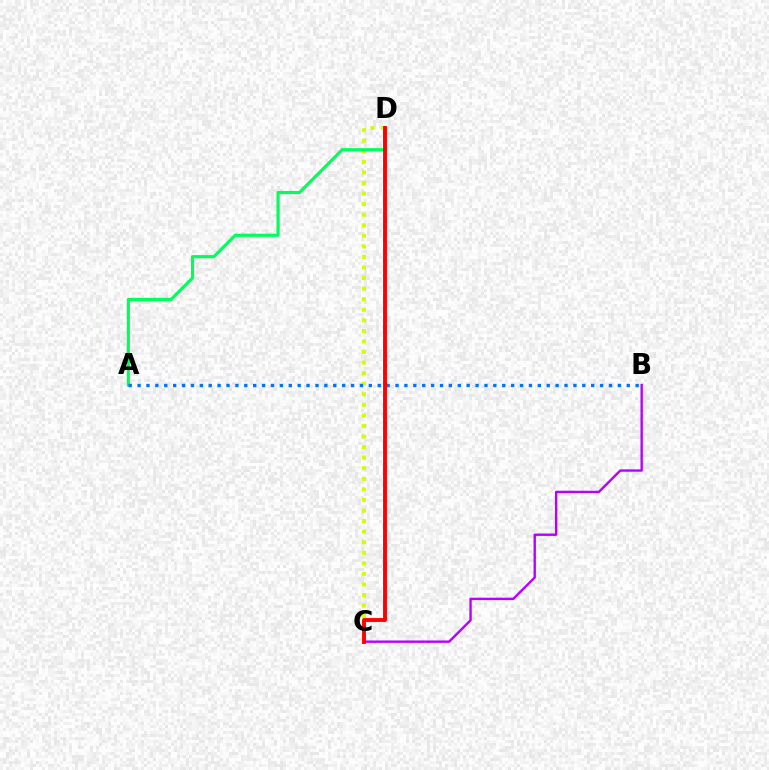{('C', 'D'): [{'color': '#d1ff00', 'line_style': 'dotted', 'thickness': 2.87}, {'color': '#ff0000', 'line_style': 'solid', 'thickness': 2.8}], ('A', 'D'): [{'color': '#00ff5c', 'line_style': 'solid', 'thickness': 2.27}], ('A', 'B'): [{'color': '#0074ff', 'line_style': 'dotted', 'thickness': 2.42}], ('B', 'C'): [{'color': '#b900ff', 'line_style': 'solid', 'thickness': 1.72}]}